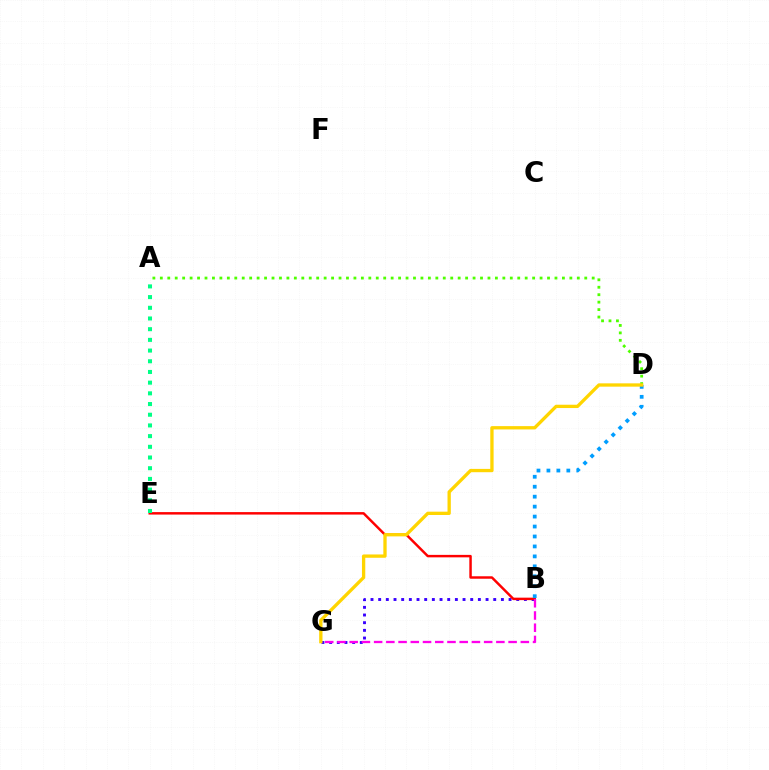{('B', 'G'): [{'color': '#3700ff', 'line_style': 'dotted', 'thickness': 2.08}, {'color': '#ff00ed', 'line_style': 'dashed', 'thickness': 1.66}], ('B', 'E'): [{'color': '#ff0000', 'line_style': 'solid', 'thickness': 1.77}], ('A', 'E'): [{'color': '#00ff86', 'line_style': 'dotted', 'thickness': 2.91}], ('A', 'D'): [{'color': '#4fff00', 'line_style': 'dotted', 'thickness': 2.02}], ('B', 'D'): [{'color': '#009eff', 'line_style': 'dotted', 'thickness': 2.7}], ('D', 'G'): [{'color': '#ffd500', 'line_style': 'solid', 'thickness': 2.39}]}